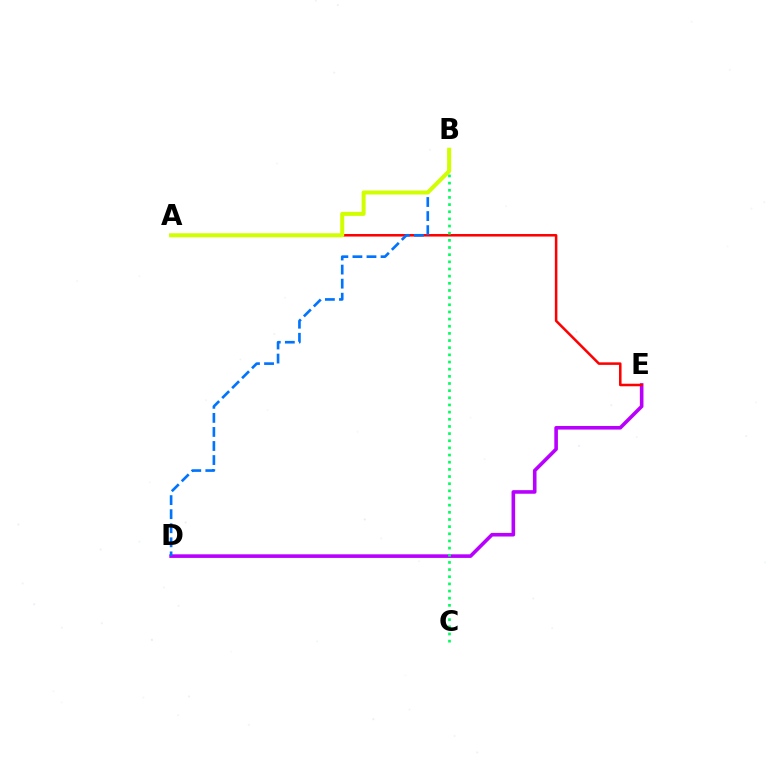{('D', 'E'): [{'color': '#b900ff', 'line_style': 'solid', 'thickness': 2.59}], ('A', 'E'): [{'color': '#ff0000', 'line_style': 'solid', 'thickness': 1.83}], ('B', 'D'): [{'color': '#0074ff', 'line_style': 'dashed', 'thickness': 1.91}], ('B', 'C'): [{'color': '#00ff5c', 'line_style': 'dotted', 'thickness': 1.94}], ('A', 'B'): [{'color': '#d1ff00', 'line_style': 'solid', 'thickness': 2.9}]}